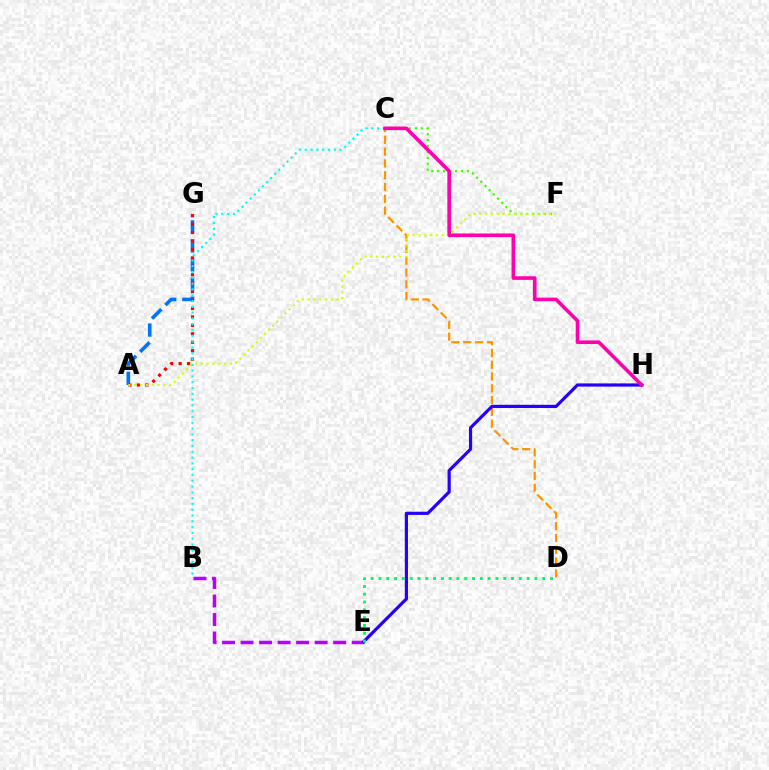{('C', 'F'): [{'color': '#3dff00', 'line_style': 'dotted', 'thickness': 1.61}], ('A', 'G'): [{'color': '#0074ff', 'line_style': 'dashed', 'thickness': 2.59}, {'color': '#ff0000', 'line_style': 'dotted', 'thickness': 2.29}], ('C', 'D'): [{'color': '#ff9400', 'line_style': 'dashed', 'thickness': 1.6}], ('B', 'E'): [{'color': '#b900ff', 'line_style': 'dashed', 'thickness': 2.52}], ('A', 'F'): [{'color': '#d1ff00', 'line_style': 'dotted', 'thickness': 1.58}], ('E', 'H'): [{'color': '#2500ff', 'line_style': 'solid', 'thickness': 2.3}], ('B', 'C'): [{'color': '#00fff6', 'line_style': 'dotted', 'thickness': 1.58}], ('C', 'H'): [{'color': '#ff00ac', 'line_style': 'solid', 'thickness': 2.61}], ('D', 'E'): [{'color': '#00ff5c', 'line_style': 'dotted', 'thickness': 2.12}]}